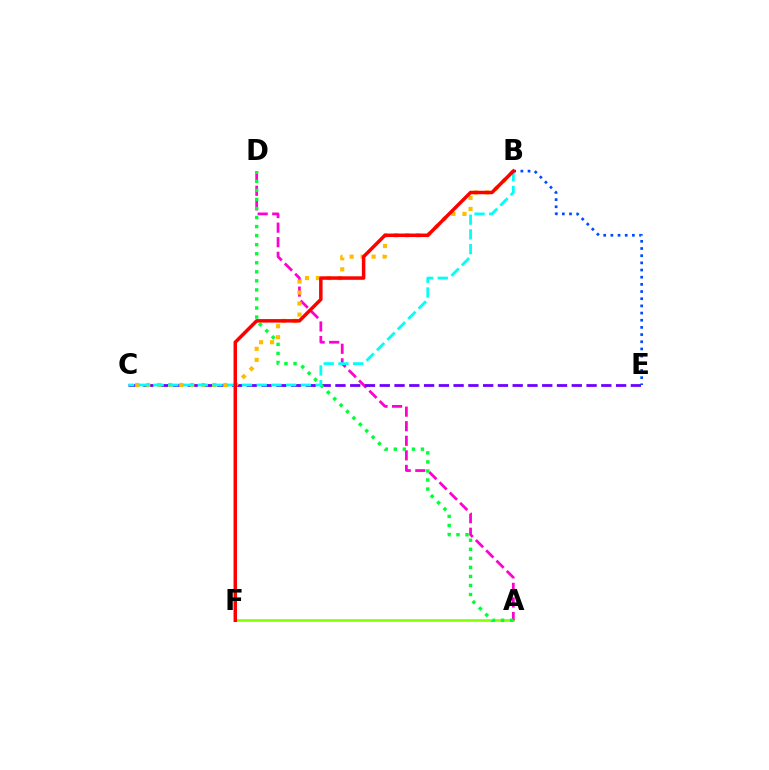{('A', 'F'): [{'color': '#84ff00', 'line_style': 'solid', 'thickness': 1.88}], ('A', 'D'): [{'color': '#ff00cf', 'line_style': 'dashed', 'thickness': 1.98}, {'color': '#00ff39', 'line_style': 'dotted', 'thickness': 2.46}], ('C', 'E'): [{'color': '#7200ff', 'line_style': 'dashed', 'thickness': 2.01}], ('B', 'C'): [{'color': '#ffbd00', 'line_style': 'dotted', 'thickness': 2.99}, {'color': '#00fff6', 'line_style': 'dashed', 'thickness': 2.0}], ('B', 'E'): [{'color': '#004bff', 'line_style': 'dotted', 'thickness': 1.95}], ('B', 'F'): [{'color': '#ff0000', 'line_style': 'solid', 'thickness': 2.52}]}